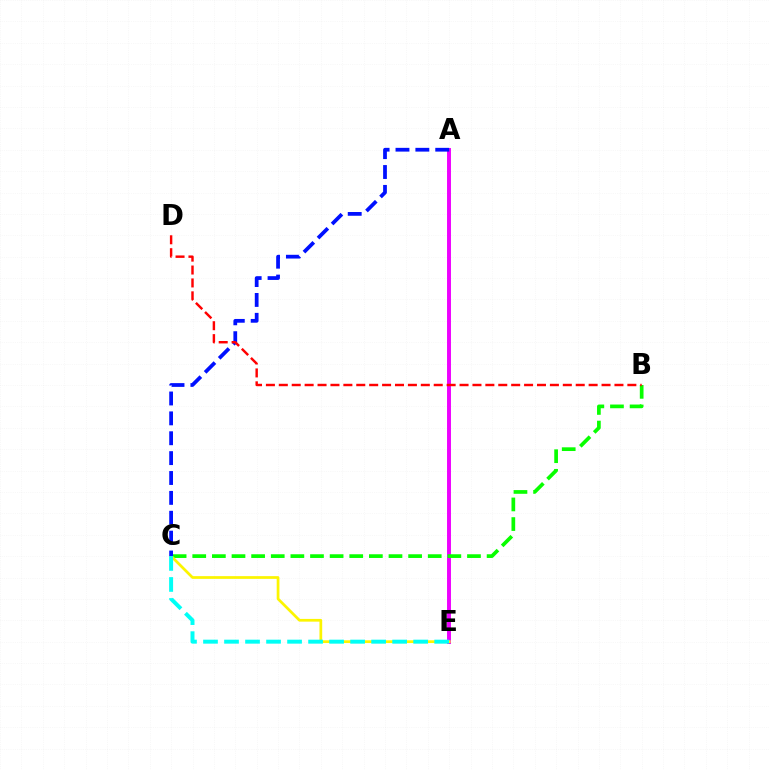{('A', 'E'): [{'color': '#ee00ff', 'line_style': 'solid', 'thickness': 2.83}], ('B', 'C'): [{'color': '#08ff00', 'line_style': 'dashed', 'thickness': 2.67}], ('C', 'E'): [{'color': '#fcf500', 'line_style': 'solid', 'thickness': 1.96}, {'color': '#00fff6', 'line_style': 'dashed', 'thickness': 2.85}], ('A', 'C'): [{'color': '#0010ff', 'line_style': 'dashed', 'thickness': 2.7}], ('B', 'D'): [{'color': '#ff0000', 'line_style': 'dashed', 'thickness': 1.75}]}